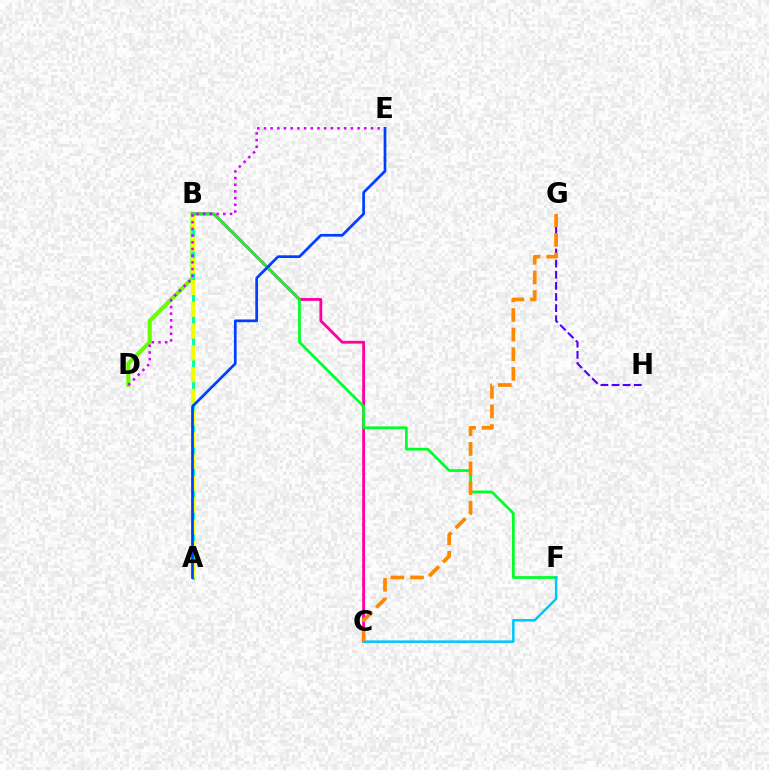{('B', 'D'): [{'color': '#66ff00', 'line_style': 'solid', 'thickness': 2.93}], ('A', 'B'): [{'color': '#ff0000', 'line_style': 'dashed', 'thickness': 2.06}, {'color': '#00ffaf', 'line_style': 'solid', 'thickness': 2.15}, {'color': '#eeff00', 'line_style': 'dashed', 'thickness': 2.96}], ('B', 'C'): [{'color': '#ff00a0', 'line_style': 'solid', 'thickness': 2.03}], ('B', 'F'): [{'color': '#00ff27', 'line_style': 'solid', 'thickness': 1.97}], ('C', 'F'): [{'color': '#00c7ff', 'line_style': 'solid', 'thickness': 1.82}], ('G', 'H'): [{'color': '#4f00ff', 'line_style': 'dashed', 'thickness': 1.51}], ('D', 'E'): [{'color': '#d600ff', 'line_style': 'dotted', 'thickness': 1.82}], ('A', 'E'): [{'color': '#003fff', 'line_style': 'solid', 'thickness': 1.95}], ('C', 'G'): [{'color': '#ff8800', 'line_style': 'dashed', 'thickness': 2.67}]}